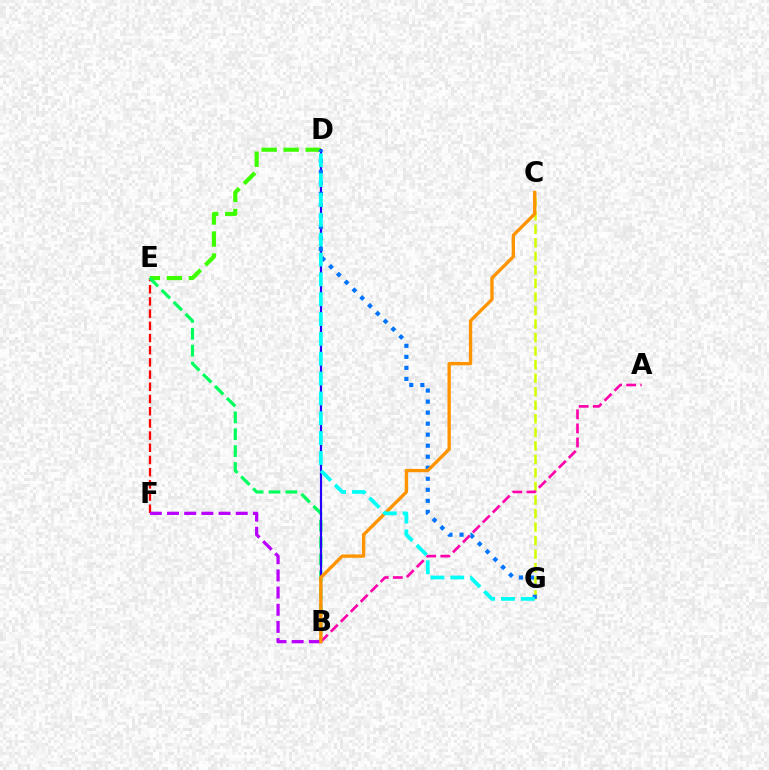{('C', 'G'): [{'color': '#d1ff00', 'line_style': 'dashed', 'thickness': 1.84}], ('D', 'E'): [{'color': '#3dff00', 'line_style': 'dashed', 'thickness': 2.99}], ('E', 'F'): [{'color': '#ff0000', 'line_style': 'dashed', 'thickness': 1.66}], ('B', 'E'): [{'color': '#00ff5c', 'line_style': 'dashed', 'thickness': 2.29}], ('A', 'B'): [{'color': '#ff00ac', 'line_style': 'dashed', 'thickness': 1.91}], ('B', 'D'): [{'color': '#2500ff', 'line_style': 'solid', 'thickness': 1.56}], ('B', 'F'): [{'color': '#b900ff', 'line_style': 'dashed', 'thickness': 2.33}], ('D', 'G'): [{'color': '#0074ff', 'line_style': 'dotted', 'thickness': 3.0}, {'color': '#00fff6', 'line_style': 'dashed', 'thickness': 2.7}], ('B', 'C'): [{'color': '#ff9400', 'line_style': 'solid', 'thickness': 2.4}]}